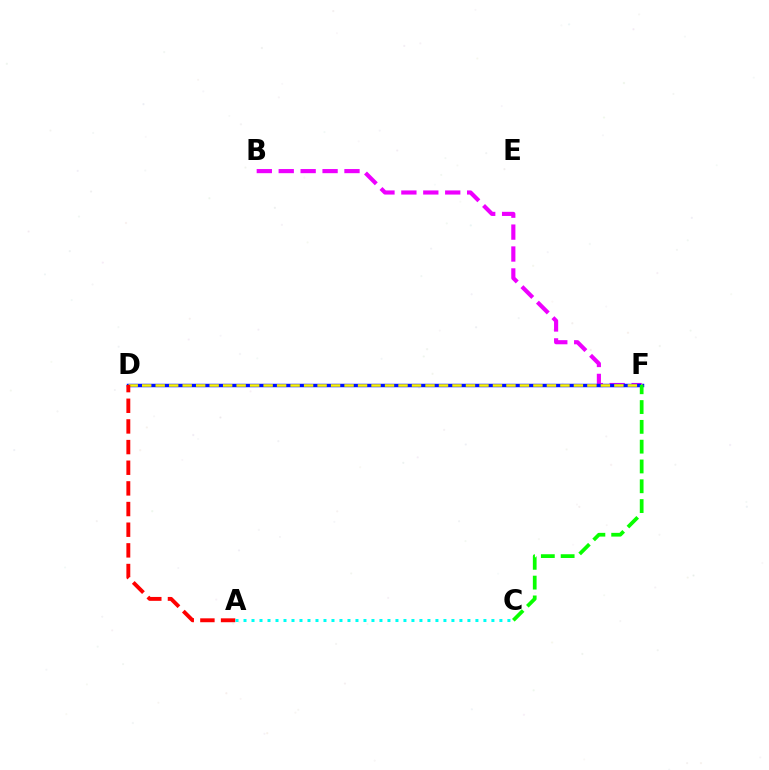{('B', 'F'): [{'color': '#ee00ff', 'line_style': 'dashed', 'thickness': 2.98}], ('D', 'F'): [{'color': '#0010ff', 'line_style': 'solid', 'thickness': 2.49}, {'color': '#fcf500', 'line_style': 'dashed', 'thickness': 1.83}], ('A', 'D'): [{'color': '#ff0000', 'line_style': 'dashed', 'thickness': 2.81}], ('C', 'F'): [{'color': '#08ff00', 'line_style': 'dashed', 'thickness': 2.69}], ('A', 'C'): [{'color': '#00fff6', 'line_style': 'dotted', 'thickness': 2.17}]}